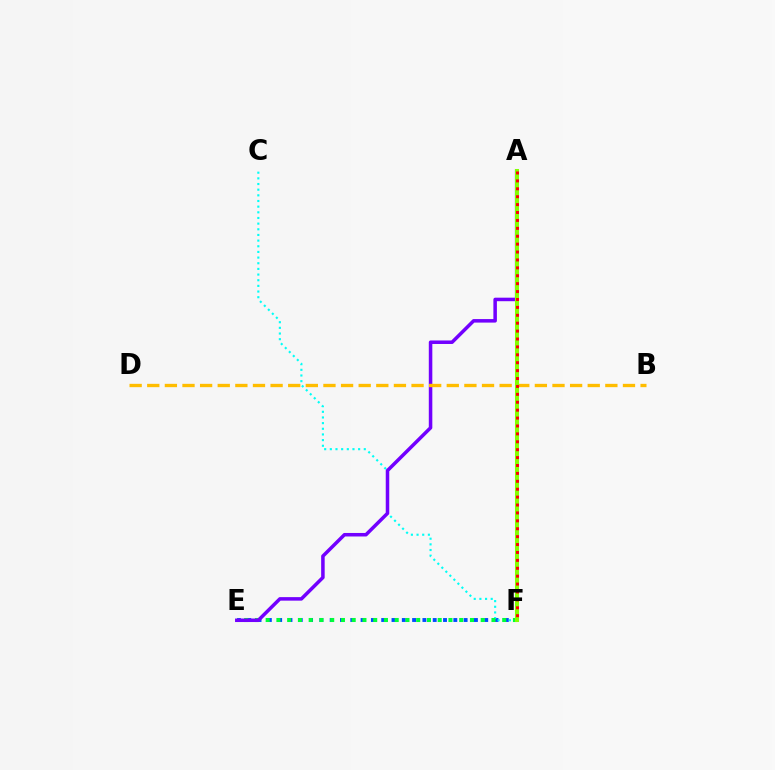{('E', 'F'): [{'color': '#004bff', 'line_style': 'dotted', 'thickness': 2.8}, {'color': '#00ff39', 'line_style': 'dotted', 'thickness': 2.92}], ('C', 'F'): [{'color': '#00fff6', 'line_style': 'dotted', 'thickness': 1.54}], ('A', 'F'): [{'color': '#ff00cf', 'line_style': 'dashed', 'thickness': 2.13}, {'color': '#84ff00', 'line_style': 'solid', 'thickness': 2.91}, {'color': '#ff0000', 'line_style': 'dotted', 'thickness': 2.15}], ('A', 'E'): [{'color': '#7200ff', 'line_style': 'solid', 'thickness': 2.53}], ('B', 'D'): [{'color': '#ffbd00', 'line_style': 'dashed', 'thickness': 2.39}]}